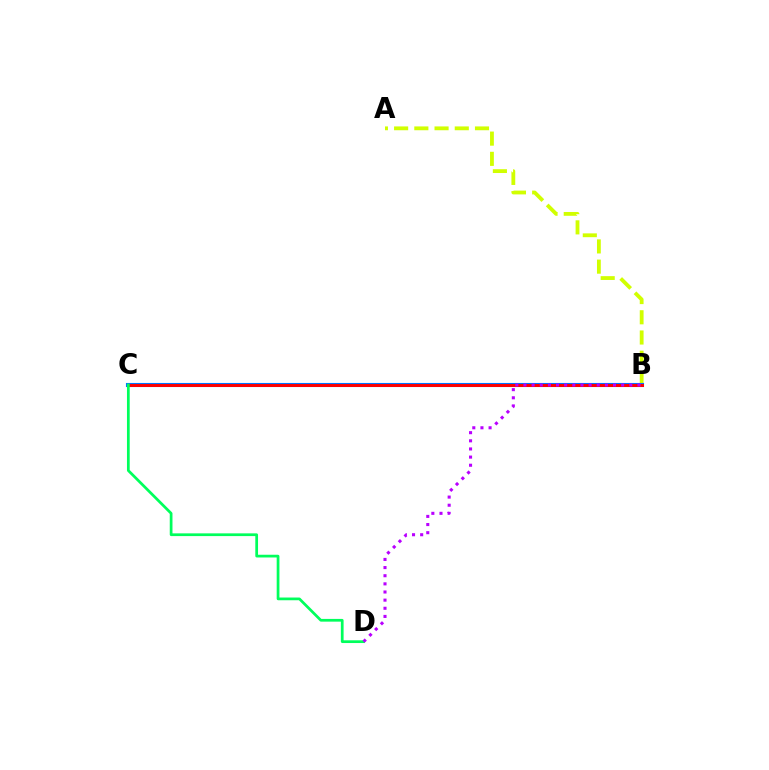{('A', 'B'): [{'color': '#d1ff00', 'line_style': 'dashed', 'thickness': 2.75}], ('B', 'C'): [{'color': '#0074ff', 'line_style': 'solid', 'thickness': 2.95}, {'color': '#ff0000', 'line_style': 'solid', 'thickness': 2.12}], ('C', 'D'): [{'color': '#00ff5c', 'line_style': 'solid', 'thickness': 1.97}], ('B', 'D'): [{'color': '#b900ff', 'line_style': 'dotted', 'thickness': 2.21}]}